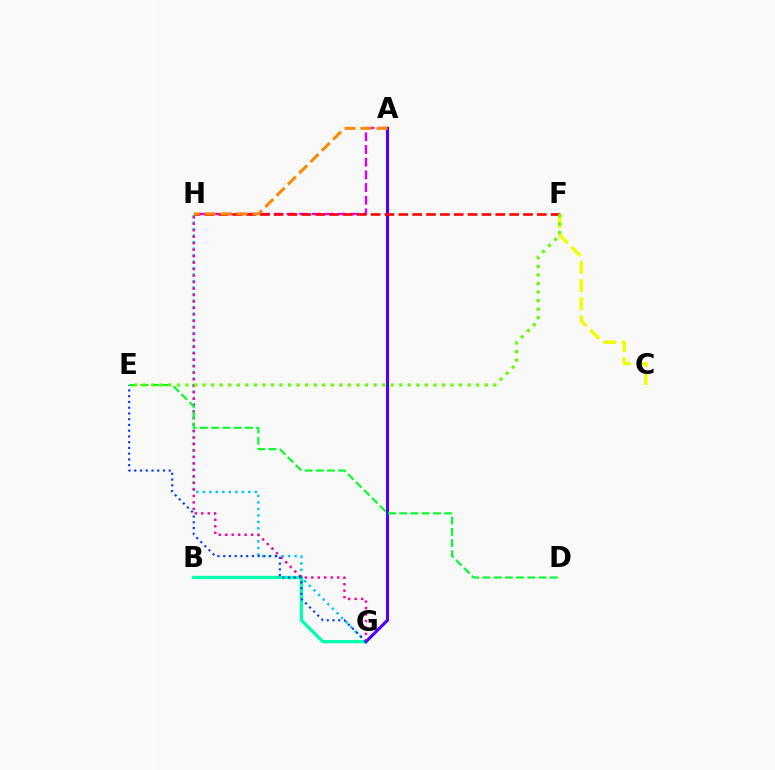{('C', 'F'): [{'color': '#eeff00', 'line_style': 'dashed', 'thickness': 2.47}], ('G', 'H'): [{'color': '#00c7ff', 'line_style': 'dotted', 'thickness': 1.77}, {'color': '#ff00a0', 'line_style': 'dotted', 'thickness': 1.76}], ('B', 'G'): [{'color': '#00ffaf', 'line_style': 'solid', 'thickness': 2.38}], ('A', 'G'): [{'color': '#4f00ff', 'line_style': 'solid', 'thickness': 2.22}], ('E', 'G'): [{'color': '#003fff', 'line_style': 'dotted', 'thickness': 1.56}], ('A', 'H'): [{'color': '#d600ff', 'line_style': 'dashed', 'thickness': 1.72}, {'color': '#ff8800', 'line_style': 'dashed', 'thickness': 2.16}], ('F', 'H'): [{'color': '#ff0000', 'line_style': 'dashed', 'thickness': 1.88}], ('D', 'E'): [{'color': '#00ff27', 'line_style': 'dashed', 'thickness': 1.53}], ('E', 'F'): [{'color': '#66ff00', 'line_style': 'dotted', 'thickness': 2.32}]}